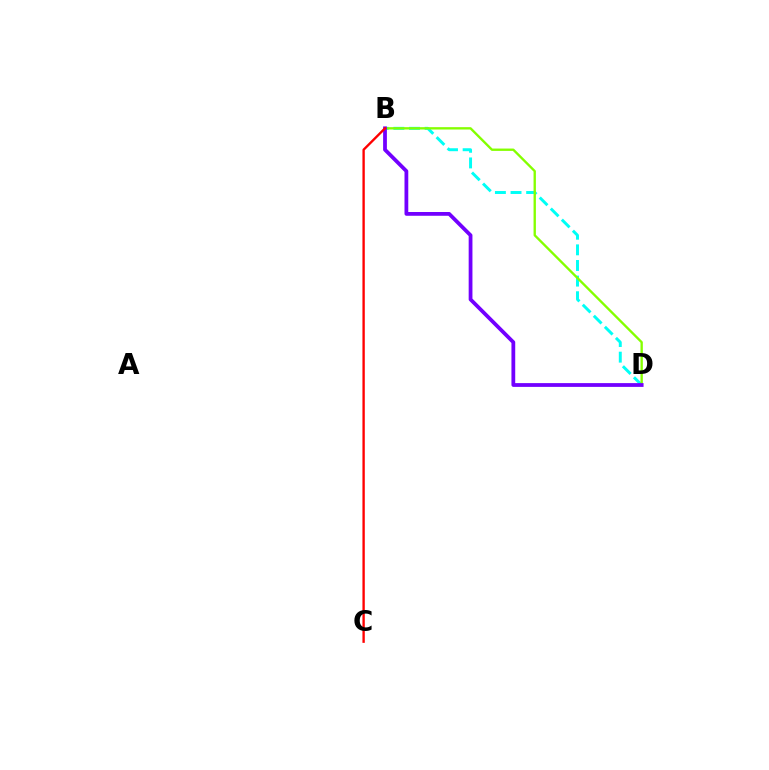{('B', 'D'): [{'color': '#00fff6', 'line_style': 'dashed', 'thickness': 2.12}, {'color': '#84ff00', 'line_style': 'solid', 'thickness': 1.69}, {'color': '#7200ff', 'line_style': 'solid', 'thickness': 2.72}], ('B', 'C'): [{'color': '#ff0000', 'line_style': 'solid', 'thickness': 1.7}]}